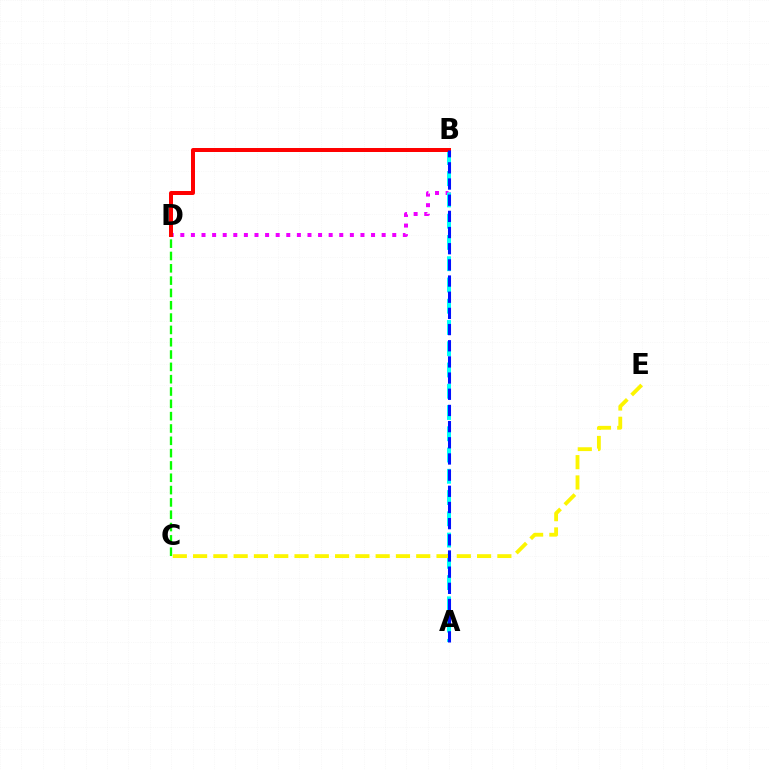{('B', 'D'): [{'color': '#ee00ff', 'line_style': 'dotted', 'thickness': 2.88}, {'color': '#ff0000', 'line_style': 'solid', 'thickness': 2.87}], ('A', 'B'): [{'color': '#00fff6', 'line_style': 'dashed', 'thickness': 2.89}, {'color': '#0010ff', 'line_style': 'dashed', 'thickness': 2.2}], ('C', 'D'): [{'color': '#08ff00', 'line_style': 'dashed', 'thickness': 1.67}], ('C', 'E'): [{'color': '#fcf500', 'line_style': 'dashed', 'thickness': 2.76}]}